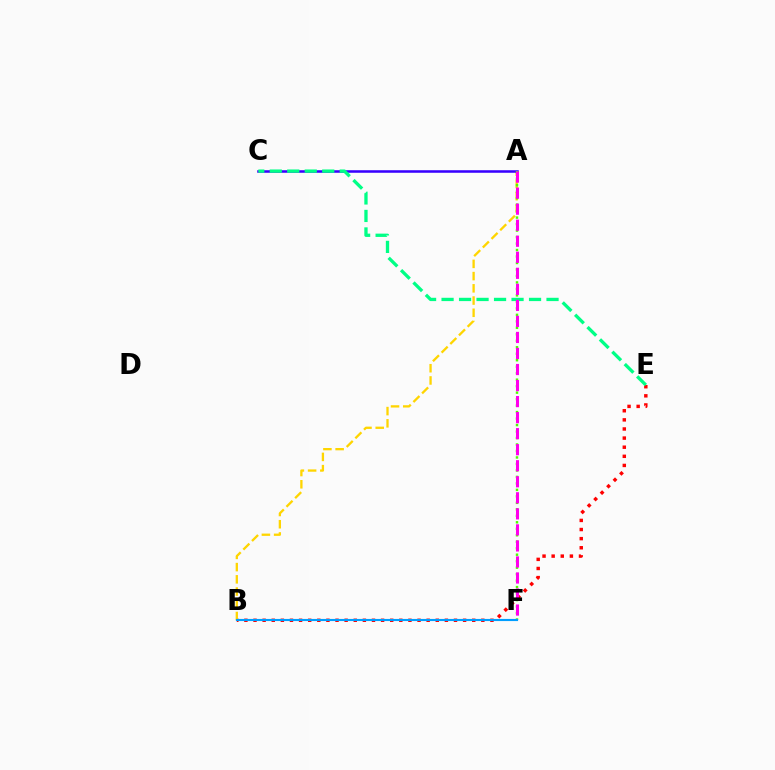{('B', 'E'): [{'color': '#ff0000', 'line_style': 'dotted', 'thickness': 2.48}], ('A', 'B'): [{'color': '#ffd500', 'line_style': 'dashed', 'thickness': 1.66}], ('A', 'C'): [{'color': '#3700ff', 'line_style': 'solid', 'thickness': 1.83}], ('A', 'F'): [{'color': '#4fff00', 'line_style': 'dotted', 'thickness': 1.76}, {'color': '#ff00ed', 'line_style': 'dashed', 'thickness': 2.18}], ('C', 'E'): [{'color': '#00ff86', 'line_style': 'dashed', 'thickness': 2.38}], ('B', 'F'): [{'color': '#009eff', 'line_style': 'solid', 'thickness': 1.54}]}